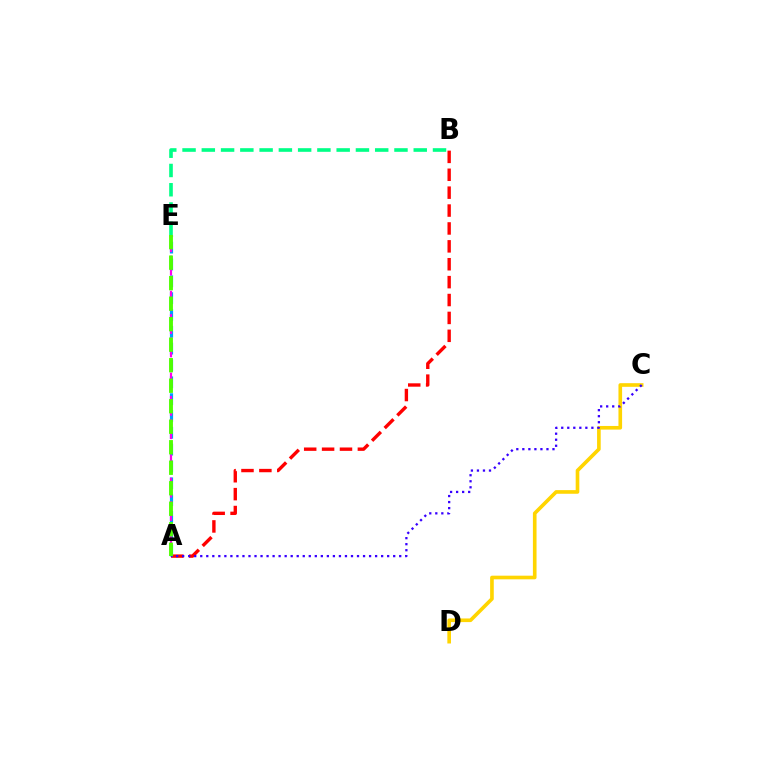{('B', 'E'): [{'color': '#00ff86', 'line_style': 'dashed', 'thickness': 2.62}], ('A', 'B'): [{'color': '#ff0000', 'line_style': 'dashed', 'thickness': 2.43}], ('A', 'E'): [{'color': '#009eff', 'line_style': 'dashed', 'thickness': 2.29}, {'color': '#ff00ed', 'line_style': 'dashed', 'thickness': 1.59}, {'color': '#4fff00', 'line_style': 'dashed', 'thickness': 2.79}], ('C', 'D'): [{'color': '#ffd500', 'line_style': 'solid', 'thickness': 2.62}], ('A', 'C'): [{'color': '#3700ff', 'line_style': 'dotted', 'thickness': 1.64}]}